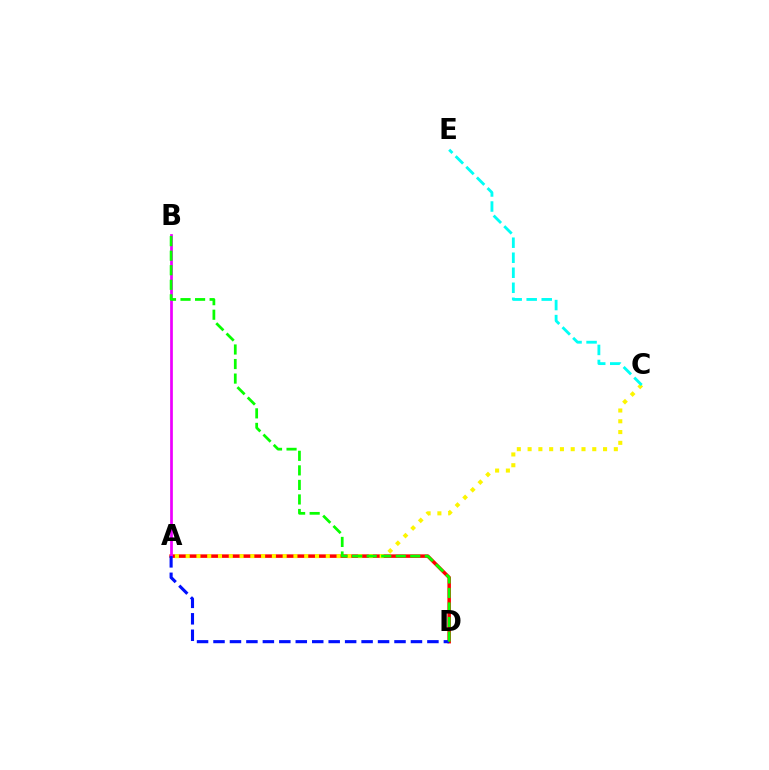{('A', 'D'): [{'color': '#ff0000', 'line_style': 'solid', 'thickness': 2.52}, {'color': '#0010ff', 'line_style': 'dashed', 'thickness': 2.24}], ('A', 'B'): [{'color': '#ee00ff', 'line_style': 'solid', 'thickness': 1.95}], ('A', 'C'): [{'color': '#fcf500', 'line_style': 'dotted', 'thickness': 2.93}], ('C', 'E'): [{'color': '#00fff6', 'line_style': 'dashed', 'thickness': 2.04}], ('B', 'D'): [{'color': '#08ff00', 'line_style': 'dashed', 'thickness': 1.98}]}